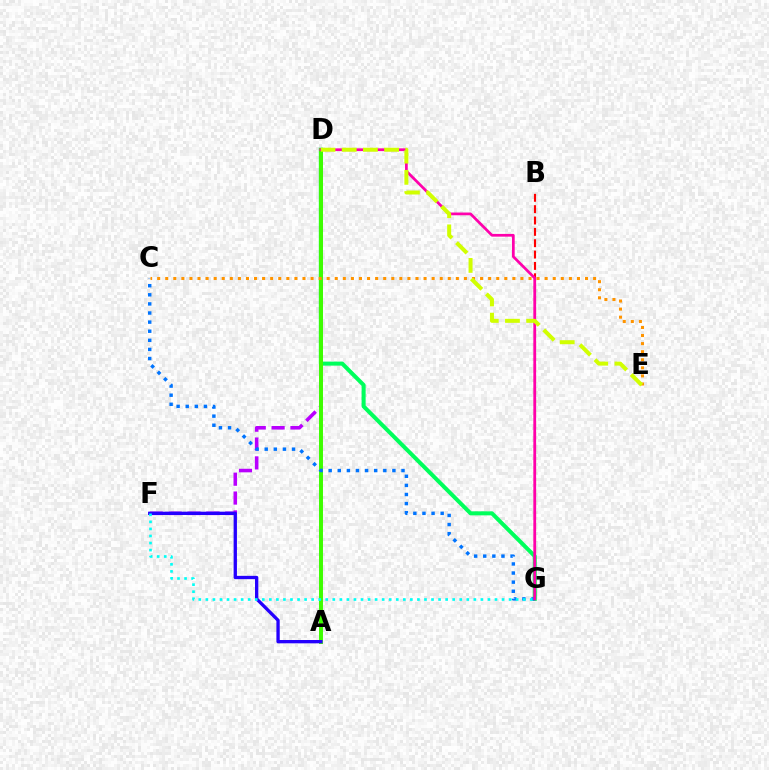{('D', 'G'): [{'color': '#00ff5c', 'line_style': 'solid', 'thickness': 2.9}, {'color': '#ff00ac', 'line_style': 'solid', 'thickness': 1.97}], ('B', 'G'): [{'color': '#ff0000', 'line_style': 'dashed', 'thickness': 1.54}], ('D', 'F'): [{'color': '#b900ff', 'line_style': 'dashed', 'thickness': 2.56}], ('A', 'D'): [{'color': '#3dff00', 'line_style': 'solid', 'thickness': 2.85}], ('C', 'G'): [{'color': '#0074ff', 'line_style': 'dotted', 'thickness': 2.47}], ('A', 'F'): [{'color': '#2500ff', 'line_style': 'solid', 'thickness': 2.39}], ('F', 'G'): [{'color': '#00fff6', 'line_style': 'dotted', 'thickness': 1.92}], ('C', 'E'): [{'color': '#ff9400', 'line_style': 'dotted', 'thickness': 2.19}], ('D', 'E'): [{'color': '#d1ff00', 'line_style': 'dashed', 'thickness': 2.88}]}